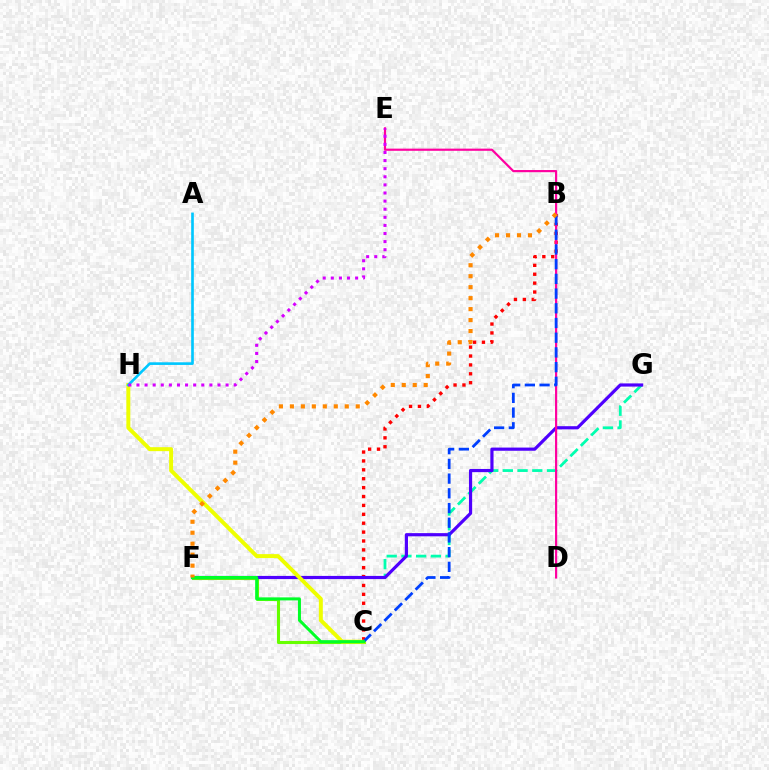{('C', 'F'): [{'color': '#66ff00', 'line_style': 'solid', 'thickness': 2.22}, {'color': '#00ff27', 'line_style': 'solid', 'thickness': 2.17}], ('F', 'G'): [{'color': '#00ffaf', 'line_style': 'dashed', 'thickness': 2.0}, {'color': '#4f00ff', 'line_style': 'solid', 'thickness': 2.29}], ('B', 'C'): [{'color': '#ff0000', 'line_style': 'dotted', 'thickness': 2.42}, {'color': '#003fff', 'line_style': 'dashed', 'thickness': 2.0}], ('C', 'H'): [{'color': '#eeff00', 'line_style': 'solid', 'thickness': 2.86}], ('D', 'E'): [{'color': '#ff00a0', 'line_style': 'solid', 'thickness': 1.57}], ('A', 'H'): [{'color': '#00c7ff', 'line_style': 'solid', 'thickness': 1.91}], ('E', 'H'): [{'color': '#d600ff', 'line_style': 'dotted', 'thickness': 2.2}], ('B', 'F'): [{'color': '#ff8800', 'line_style': 'dotted', 'thickness': 2.98}]}